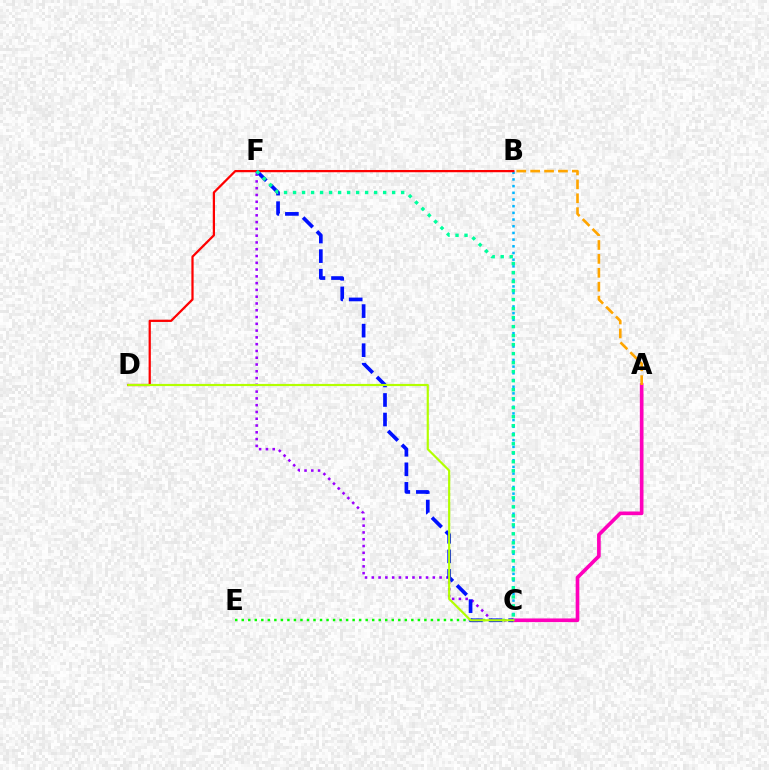{('C', 'F'): [{'color': '#9b00ff', 'line_style': 'dotted', 'thickness': 1.84}, {'color': '#0010ff', 'line_style': 'dashed', 'thickness': 2.66}, {'color': '#00ff9d', 'line_style': 'dotted', 'thickness': 2.45}], ('A', 'C'): [{'color': '#ff00bd', 'line_style': 'solid', 'thickness': 2.63}], ('B', 'C'): [{'color': '#00b5ff', 'line_style': 'dotted', 'thickness': 1.82}], ('B', 'D'): [{'color': '#ff0000', 'line_style': 'solid', 'thickness': 1.61}], ('C', 'E'): [{'color': '#08ff00', 'line_style': 'dotted', 'thickness': 1.77}], ('A', 'B'): [{'color': '#ffa500', 'line_style': 'dashed', 'thickness': 1.89}], ('C', 'D'): [{'color': '#b3ff00', 'line_style': 'solid', 'thickness': 1.56}]}